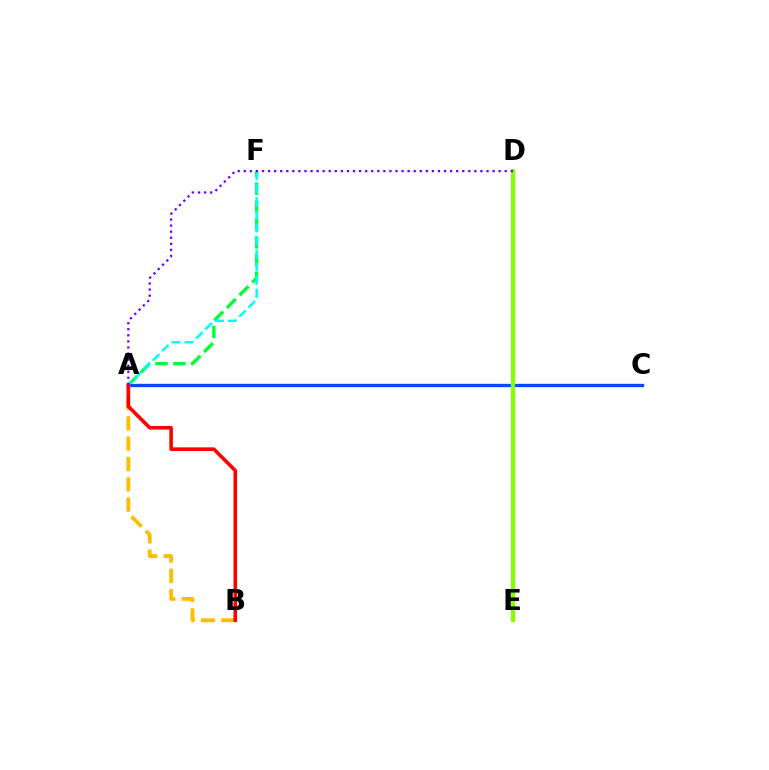{('D', 'E'): [{'color': '#ff00cf', 'line_style': 'dashed', 'thickness': 1.55}, {'color': '#84ff00', 'line_style': 'solid', 'thickness': 2.98}], ('A', 'F'): [{'color': '#00ff39', 'line_style': 'dashed', 'thickness': 2.43}, {'color': '#00fff6', 'line_style': 'dashed', 'thickness': 1.78}], ('A', 'C'): [{'color': '#004bff', 'line_style': 'solid', 'thickness': 2.4}], ('A', 'B'): [{'color': '#ffbd00', 'line_style': 'dashed', 'thickness': 2.76}, {'color': '#ff0000', 'line_style': 'solid', 'thickness': 2.59}], ('A', 'D'): [{'color': '#7200ff', 'line_style': 'dotted', 'thickness': 1.65}]}